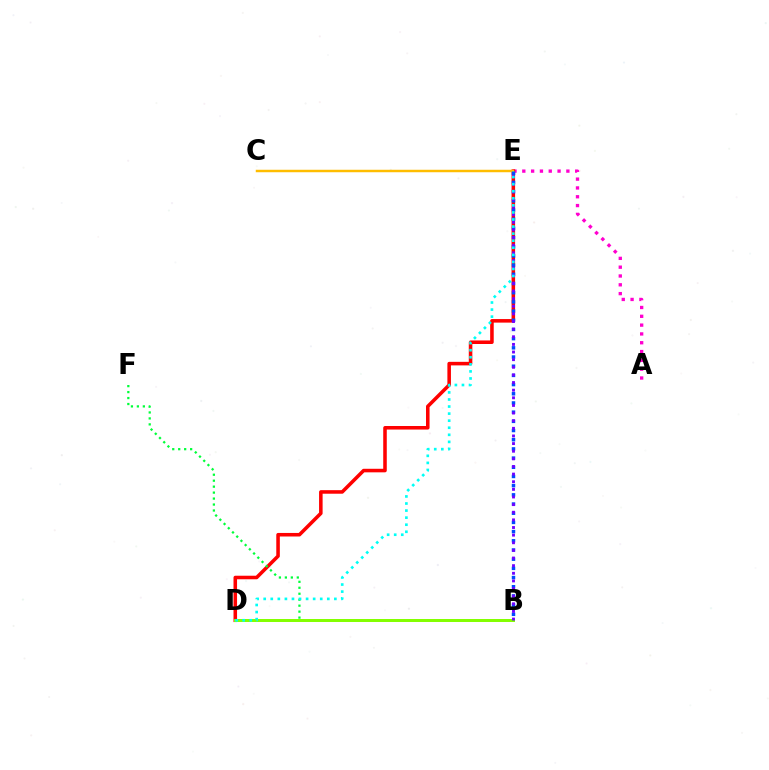{('A', 'E'): [{'color': '#ff00cf', 'line_style': 'dotted', 'thickness': 2.39}], ('D', 'E'): [{'color': '#ff0000', 'line_style': 'solid', 'thickness': 2.56}, {'color': '#00fff6', 'line_style': 'dotted', 'thickness': 1.92}], ('C', 'E'): [{'color': '#ffbd00', 'line_style': 'solid', 'thickness': 1.78}], ('B', 'F'): [{'color': '#00ff39', 'line_style': 'dotted', 'thickness': 1.62}], ('B', 'D'): [{'color': '#84ff00', 'line_style': 'solid', 'thickness': 2.15}], ('B', 'E'): [{'color': '#004bff', 'line_style': 'dotted', 'thickness': 2.5}, {'color': '#7200ff', 'line_style': 'dotted', 'thickness': 2.07}]}